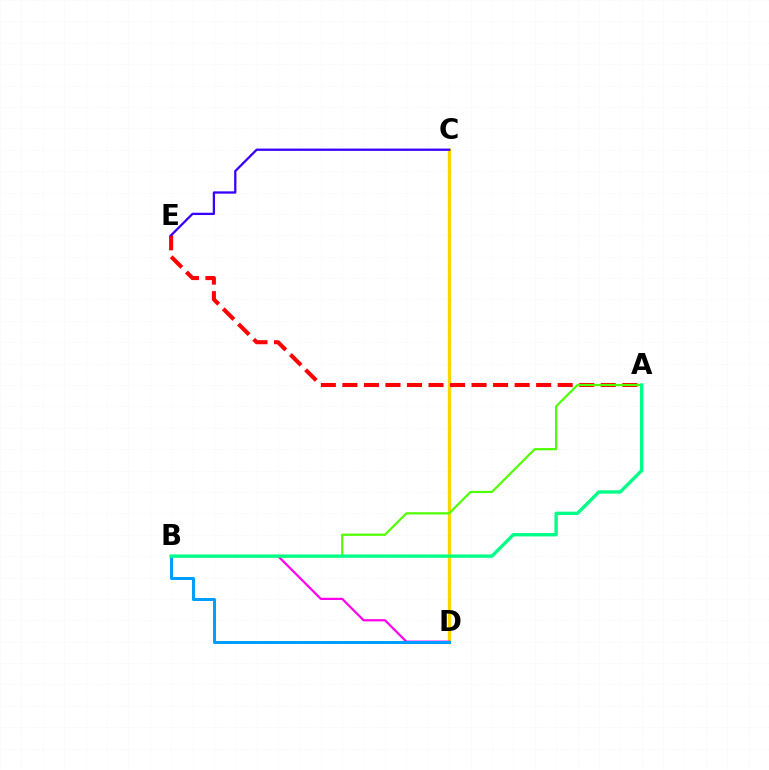{('C', 'D'): [{'color': '#ffd500', 'line_style': 'solid', 'thickness': 2.39}], ('A', 'E'): [{'color': '#ff0000', 'line_style': 'dashed', 'thickness': 2.92}], ('B', 'D'): [{'color': '#ff00ed', 'line_style': 'solid', 'thickness': 1.6}, {'color': '#009eff', 'line_style': 'solid', 'thickness': 2.16}], ('C', 'E'): [{'color': '#3700ff', 'line_style': 'solid', 'thickness': 1.64}], ('A', 'B'): [{'color': '#4fff00', 'line_style': 'solid', 'thickness': 1.58}, {'color': '#00ff86', 'line_style': 'solid', 'thickness': 2.41}]}